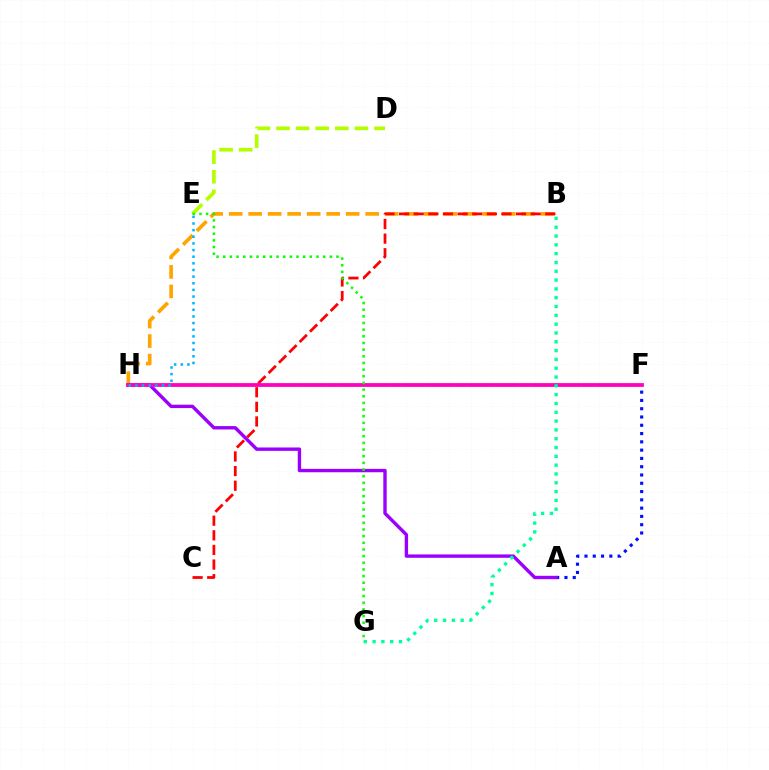{('A', 'F'): [{'color': '#0010ff', 'line_style': 'dotted', 'thickness': 2.25}], ('B', 'H'): [{'color': '#ffa500', 'line_style': 'dashed', 'thickness': 2.65}], ('A', 'H'): [{'color': '#9b00ff', 'line_style': 'solid', 'thickness': 2.44}], ('D', 'E'): [{'color': '#b3ff00', 'line_style': 'dashed', 'thickness': 2.66}], ('B', 'C'): [{'color': '#ff0000', 'line_style': 'dashed', 'thickness': 1.99}], ('F', 'H'): [{'color': '#ff00bd', 'line_style': 'solid', 'thickness': 2.72}], ('E', 'H'): [{'color': '#00b5ff', 'line_style': 'dotted', 'thickness': 1.8}], ('B', 'G'): [{'color': '#00ff9d', 'line_style': 'dotted', 'thickness': 2.39}], ('E', 'G'): [{'color': '#08ff00', 'line_style': 'dotted', 'thickness': 1.81}]}